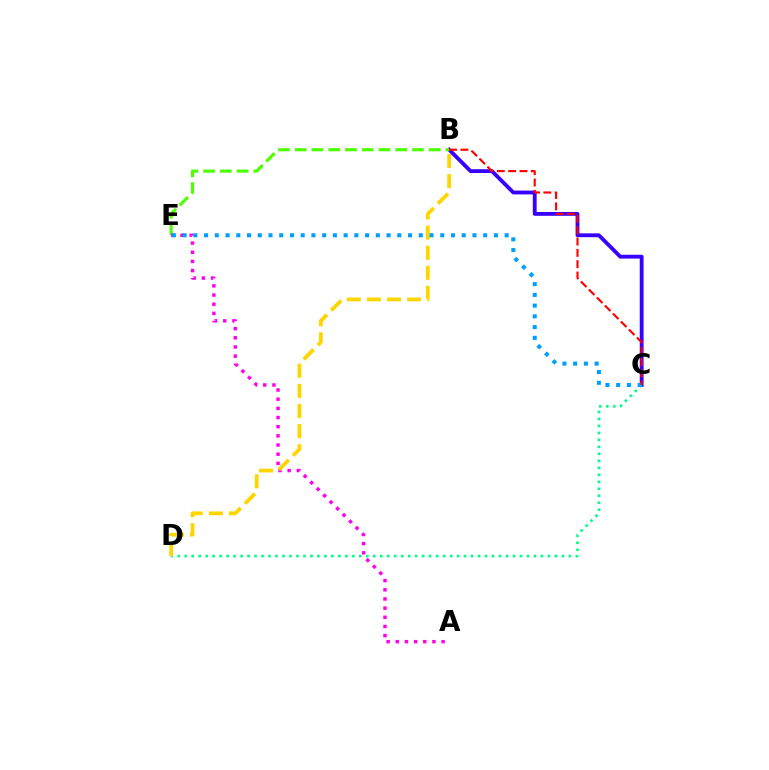{('B', 'C'): [{'color': '#3700ff', 'line_style': 'solid', 'thickness': 2.76}, {'color': '#ff0000', 'line_style': 'dashed', 'thickness': 1.54}], ('C', 'D'): [{'color': '#00ff86', 'line_style': 'dotted', 'thickness': 1.9}], ('B', 'E'): [{'color': '#4fff00', 'line_style': 'dashed', 'thickness': 2.28}], ('A', 'E'): [{'color': '#ff00ed', 'line_style': 'dotted', 'thickness': 2.49}], ('B', 'D'): [{'color': '#ffd500', 'line_style': 'dashed', 'thickness': 2.73}], ('C', 'E'): [{'color': '#009eff', 'line_style': 'dotted', 'thickness': 2.92}]}